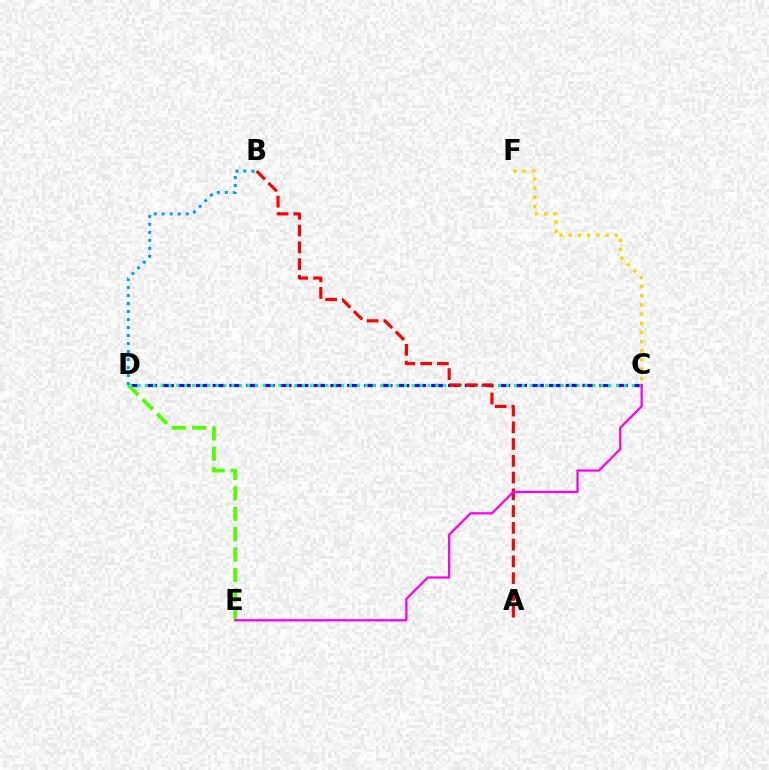{('C', 'D'): [{'color': '#3700ff', 'line_style': 'dashed', 'thickness': 2.28}, {'color': '#00ff86', 'line_style': 'dotted', 'thickness': 2.13}], ('D', 'E'): [{'color': '#4fff00', 'line_style': 'dashed', 'thickness': 2.77}], ('B', 'D'): [{'color': '#009eff', 'line_style': 'dotted', 'thickness': 2.17}], ('C', 'F'): [{'color': '#ffd500', 'line_style': 'dotted', 'thickness': 2.49}], ('A', 'B'): [{'color': '#ff0000', 'line_style': 'dashed', 'thickness': 2.28}], ('C', 'E'): [{'color': '#ff00ed', 'line_style': 'solid', 'thickness': 1.64}]}